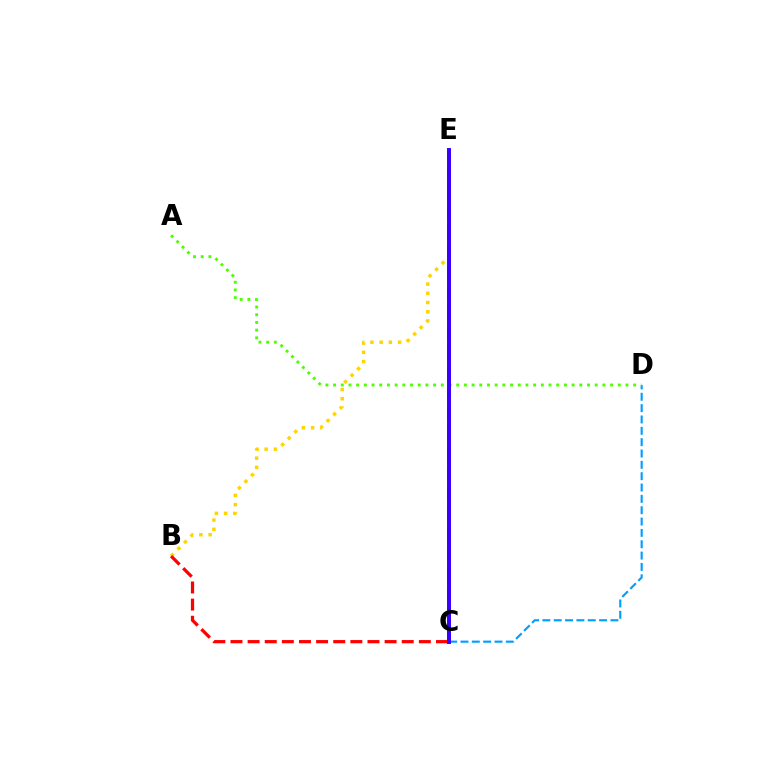{('B', 'E'): [{'color': '#ffd500', 'line_style': 'dotted', 'thickness': 2.5}], ('C', 'D'): [{'color': '#009eff', 'line_style': 'dashed', 'thickness': 1.54}], ('C', 'E'): [{'color': '#ff00ed', 'line_style': 'dashed', 'thickness': 2.73}, {'color': '#00ff86', 'line_style': 'dotted', 'thickness': 1.7}, {'color': '#3700ff', 'line_style': 'solid', 'thickness': 2.84}], ('A', 'D'): [{'color': '#4fff00', 'line_style': 'dotted', 'thickness': 2.09}], ('B', 'C'): [{'color': '#ff0000', 'line_style': 'dashed', 'thickness': 2.33}]}